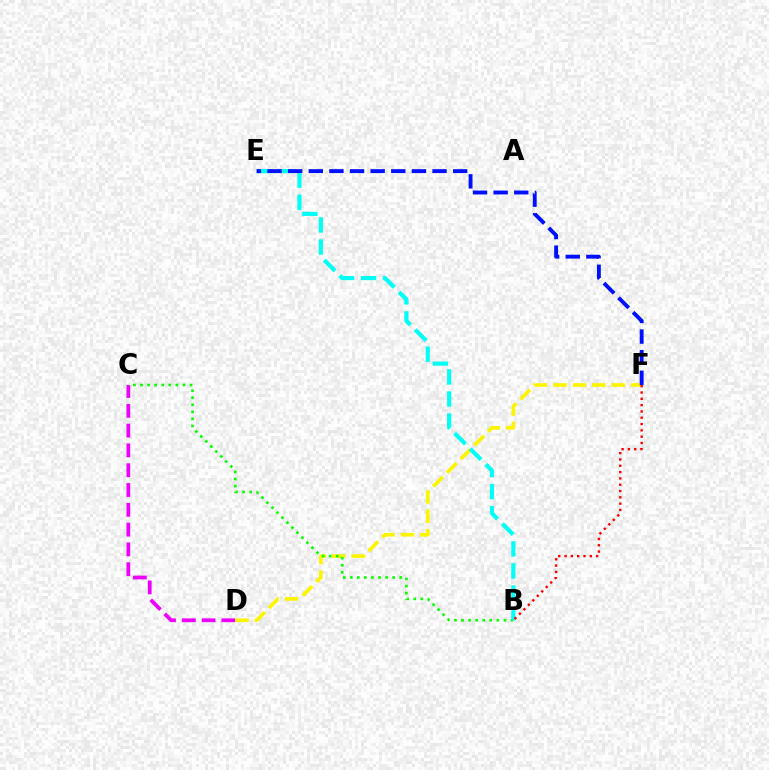{('C', 'D'): [{'color': '#ee00ff', 'line_style': 'dashed', 'thickness': 2.69}], ('D', 'F'): [{'color': '#fcf500', 'line_style': 'dashed', 'thickness': 2.64}], ('B', 'C'): [{'color': '#08ff00', 'line_style': 'dotted', 'thickness': 1.92}], ('B', 'E'): [{'color': '#00fff6', 'line_style': 'dashed', 'thickness': 3.0}], ('E', 'F'): [{'color': '#0010ff', 'line_style': 'dashed', 'thickness': 2.8}], ('B', 'F'): [{'color': '#ff0000', 'line_style': 'dotted', 'thickness': 1.71}]}